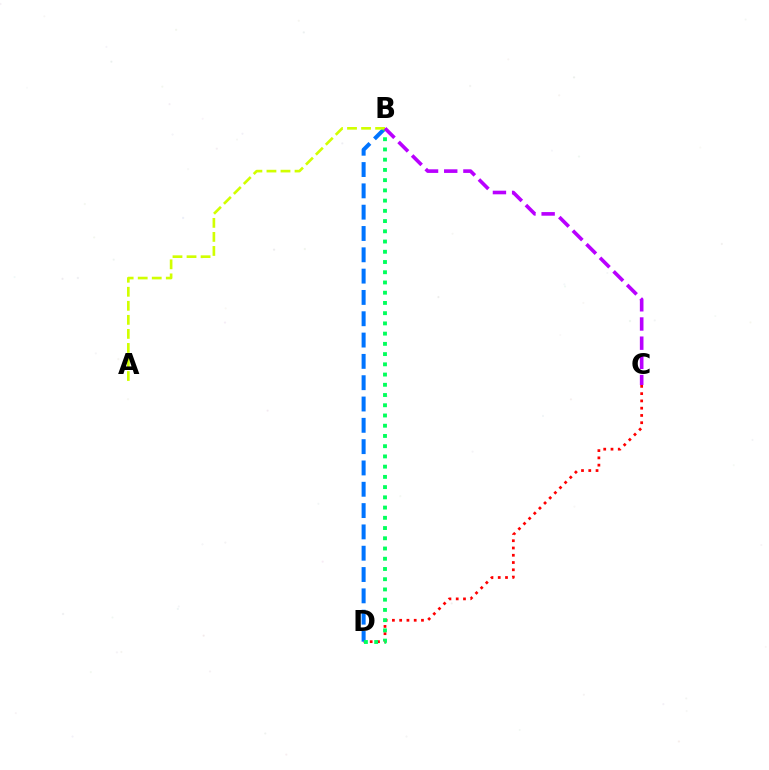{('C', 'D'): [{'color': '#ff0000', 'line_style': 'dotted', 'thickness': 1.97}], ('B', 'D'): [{'color': '#0074ff', 'line_style': 'dashed', 'thickness': 2.9}, {'color': '#00ff5c', 'line_style': 'dotted', 'thickness': 2.78}], ('A', 'B'): [{'color': '#d1ff00', 'line_style': 'dashed', 'thickness': 1.91}], ('B', 'C'): [{'color': '#b900ff', 'line_style': 'dashed', 'thickness': 2.61}]}